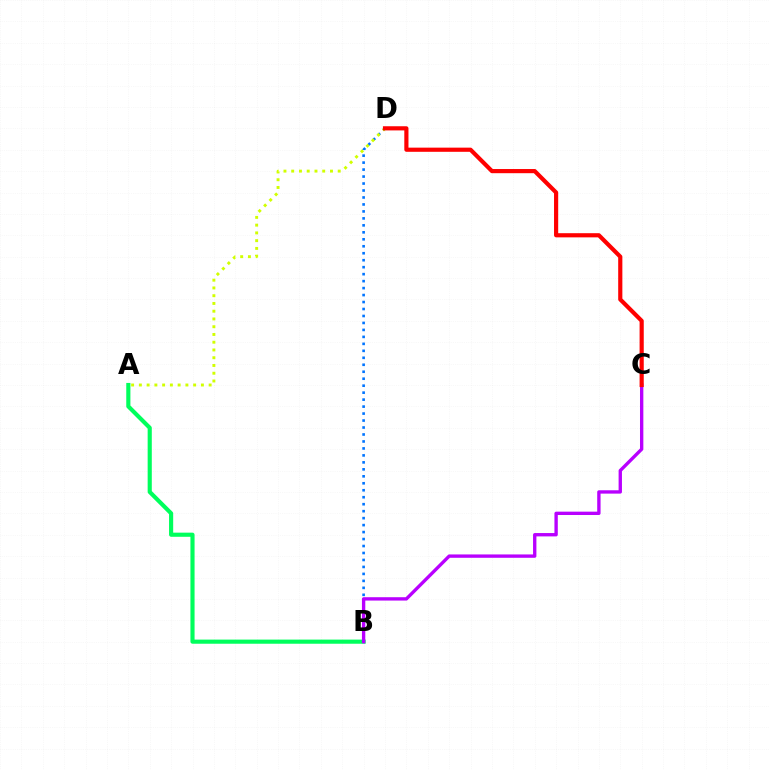{('A', 'B'): [{'color': '#00ff5c', 'line_style': 'solid', 'thickness': 2.98}], ('B', 'D'): [{'color': '#0074ff', 'line_style': 'dotted', 'thickness': 1.89}], ('A', 'D'): [{'color': '#d1ff00', 'line_style': 'dotted', 'thickness': 2.11}], ('B', 'C'): [{'color': '#b900ff', 'line_style': 'solid', 'thickness': 2.41}], ('C', 'D'): [{'color': '#ff0000', 'line_style': 'solid', 'thickness': 3.0}]}